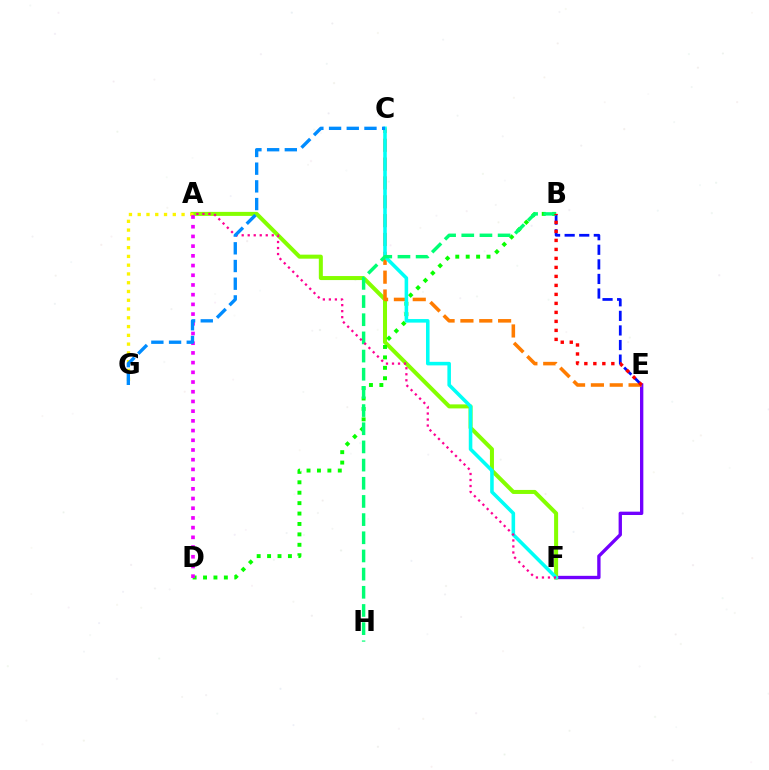{('E', 'F'): [{'color': '#7200ff', 'line_style': 'solid', 'thickness': 2.41}], ('A', 'F'): [{'color': '#84ff00', 'line_style': 'solid', 'thickness': 2.9}, {'color': '#ff0094', 'line_style': 'dotted', 'thickness': 1.63}], ('B', 'D'): [{'color': '#08ff00', 'line_style': 'dotted', 'thickness': 2.83}], ('C', 'E'): [{'color': '#ff7c00', 'line_style': 'dashed', 'thickness': 2.56}], ('C', 'F'): [{'color': '#00fff6', 'line_style': 'solid', 'thickness': 2.56}], ('B', 'E'): [{'color': '#0010ff', 'line_style': 'dashed', 'thickness': 1.98}, {'color': '#ff0000', 'line_style': 'dotted', 'thickness': 2.44}], ('B', 'H'): [{'color': '#00ff74', 'line_style': 'dashed', 'thickness': 2.47}], ('A', 'G'): [{'color': '#fcf500', 'line_style': 'dotted', 'thickness': 2.38}], ('A', 'D'): [{'color': '#ee00ff', 'line_style': 'dotted', 'thickness': 2.64}], ('C', 'G'): [{'color': '#008cff', 'line_style': 'dashed', 'thickness': 2.4}]}